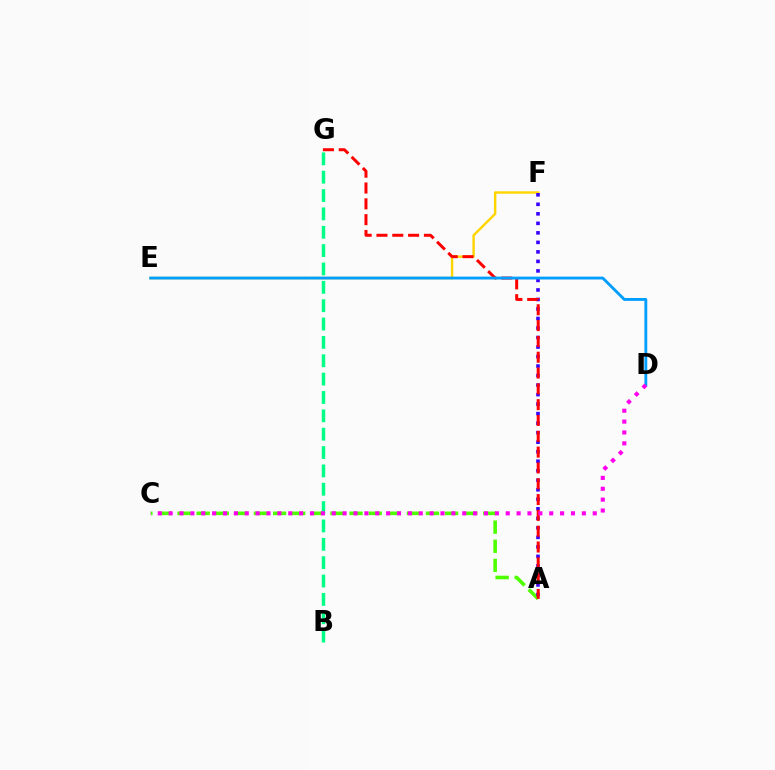{('E', 'F'): [{'color': '#ffd500', 'line_style': 'solid', 'thickness': 1.75}], ('A', 'C'): [{'color': '#4fff00', 'line_style': 'dashed', 'thickness': 2.6}], ('A', 'F'): [{'color': '#3700ff', 'line_style': 'dotted', 'thickness': 2.59}], ('B', 'G'): [{'color': '#00ff86', 'line_style': 'dashed', 'thickness': 2.49}], ('A', 'G'): [{'color': '#ff0000', 'line_style': 'dashed', 'thickness': 2.15}], ('D', 'E'): [{'color': '#009eff', 'line_style': 'solid', 'thickness': 2.06}], ('C', 'D'): [{'color': '#ff00ed', 'line_style': 'dotted', 'thickness': 2.95}]}